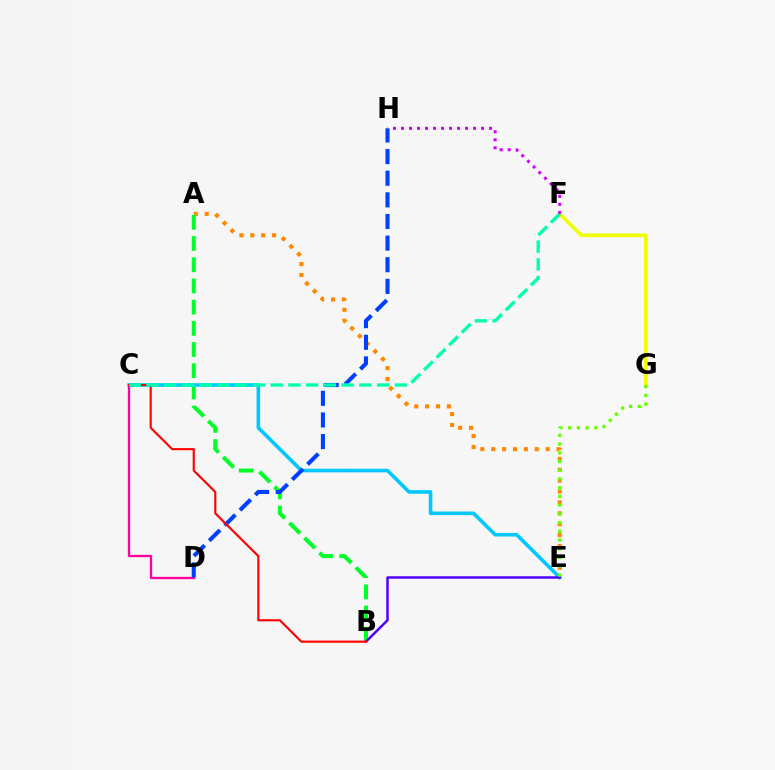{('F', 'G'): [{'color': '#eeff00', 'line_style': 'solid', 'thickness': 2.63}], ('A', 'E'): [{'color': '#ff8800', 'line_style': 'dotted', 'thickness': 2.96}], ('A', 'B'): [{'color': '#00ff27', 'line_style': 'dashed', 'thickness': 2.88}], ('C', 'E'): [{'color': '#00c7ff', 'line_style': 'solid', 'thickness': 2.59}], ('B', 'E'): [{'color': '#4f00ff', 'line_style': 'solid', 'thickness': 1.78}], ('C', 'D'): [{'color': '#ff00a0', 'line_style': 'solid', 'thickness': 1.66}], ('D', 'H'): [{'color': '#003fff', 'line_style': 'dashed', 'thickness': 2.94}], ('B', 'C'): [{'color': '#ff0000', 'line_style': 'solid', 'thickness': 1.53}], ('E', 'G'): [{'color': '#66ff00', 'line_style': 'dotted', 'thickness': 2.37}], ('C', 'F'): [{'color': '#00ffaf', 'line_style': 'dashed', 'thickness': 2.41}], ('F', 'H'): [{'color': '#d600ff', 'line_style': 'dotted', 'thickness': 2.17}]}